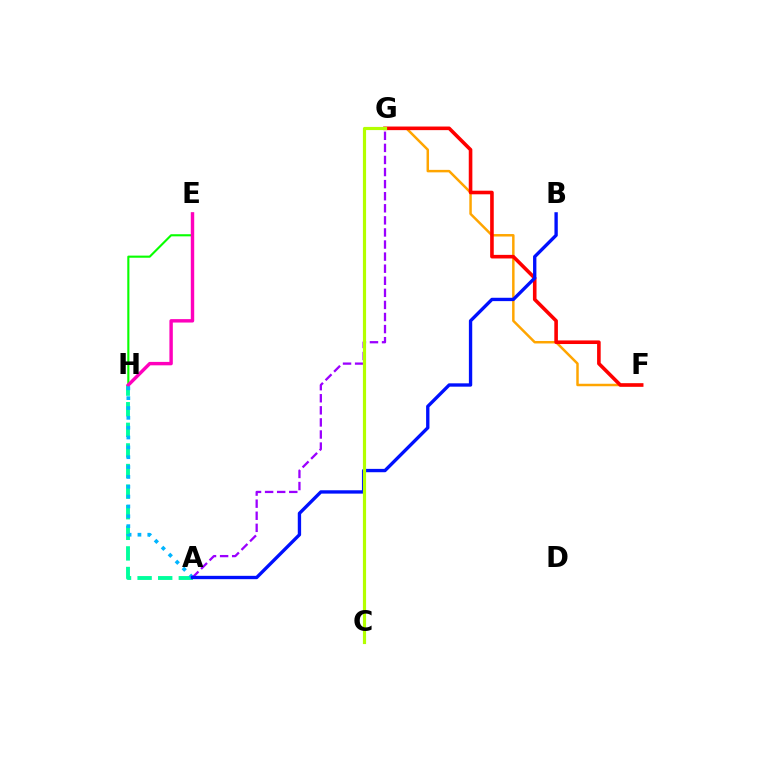{('F', 'G'): [{'color': '#ffa500', 'line_style': 'solid', 'thickness': 1.79}, {'color': '#ff0000', 'line_style': 'solid', 'thickness': 2.59}], ('E', 'H'): [{'color': '#08ff00', 'line_style': 'solid', 'thickness': 1.53}, {'color': '#ff00bd', 'line_style': 'solid', 'thickness': 2.46}], ('A', 'H'): [{'color': '#00ff9d', 'line_style': 'dashed', 'thickness': 2.8}, {'color': '#00b5ff', 'line_style': 'dotted', 'thickness': 2.68}], ('A', 'G'): [{'color': '#9b00ff', 'line_style': 'dashed', 'thickness': 1.64}], ('A', 'B'): [{'color': '#0010ff', 'line_style': 'solid', 'thickness': 2.41}], ('C', 'G'): [{'color': '#b3ff00', 'line_style': 'solid', 'thickness': 2.28}]}